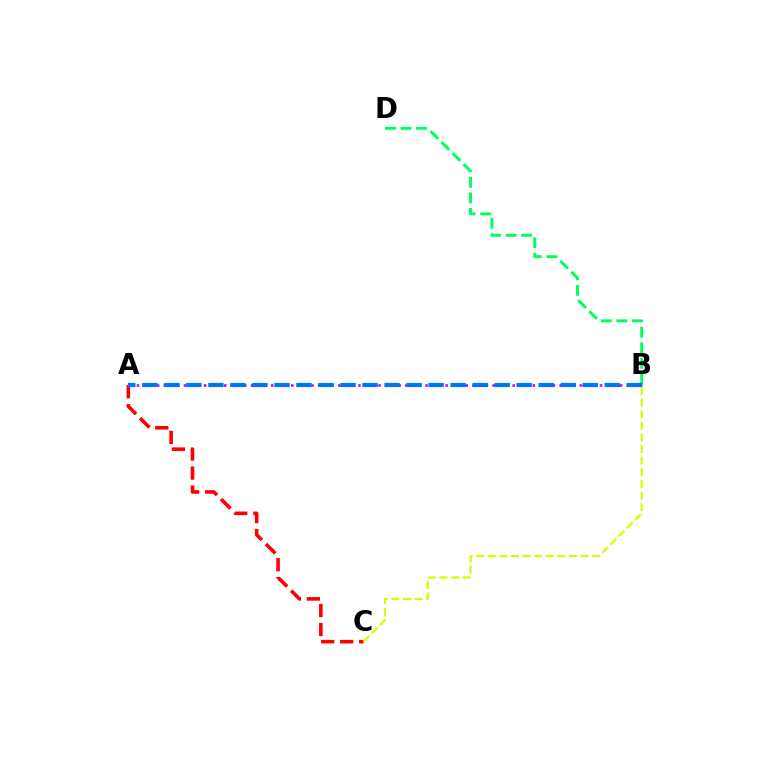{('B', 'D'): [{'color': '#00ff5c', 'line_style': 'dashed', 'thickness': 2.12}], ('A', 'B'): [{'color': '#b900ff', 'line_style': 'dotted', 'thickness': 1.82}, {'color': '#0074ff', 'line_style': 'dashed', 'thickness': 2.99}], ('A', 'C'): [{'color': '#ff0000', 'line_style': 'dashed', 'thickness': 2.58}], ('B', 'C'): [{'color': '#d1ff00', 'line_style': 'dashed', 'thickness': 1.58}]}